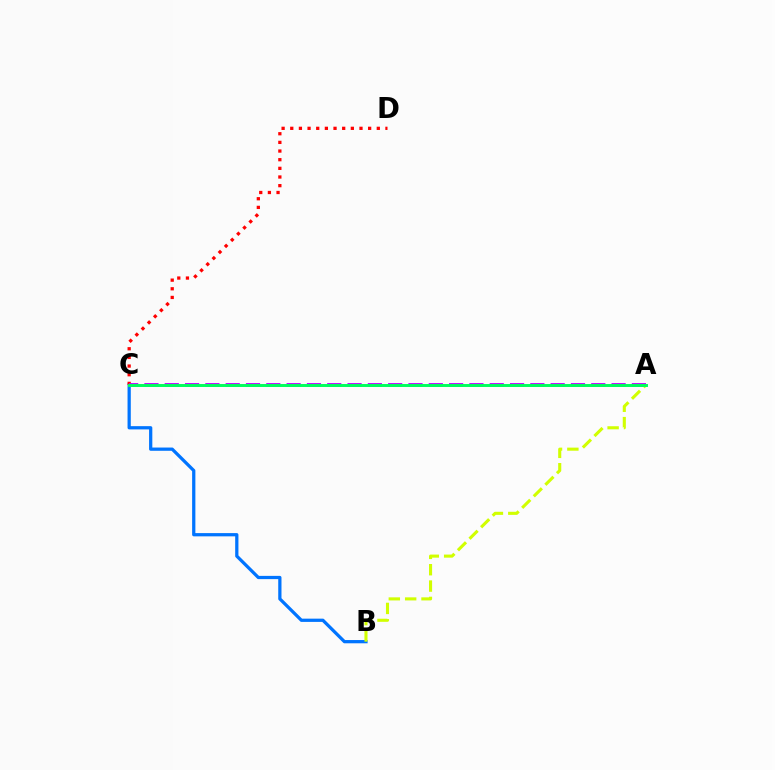{('B', 'C'): [{'color': '#0074ff', 'line_style': 'solid', 'thickness': 2.34}], ('C', 'D'): [{'color': '#ff0000', 'line_style': 'dotted', 'thickness': 2.35}], ('A', 'C'): [{'color': '#b900ff', 'line_style': 'dashed', 'thickness': 2.76}, {'color': '#00ff5c', 'line_style': 'solid', 'thickness': 2.12}], ('A', 'B'): [{'color': '#d1ff00', 'line_style': 'dashed', 'thickness': 2.22}]}